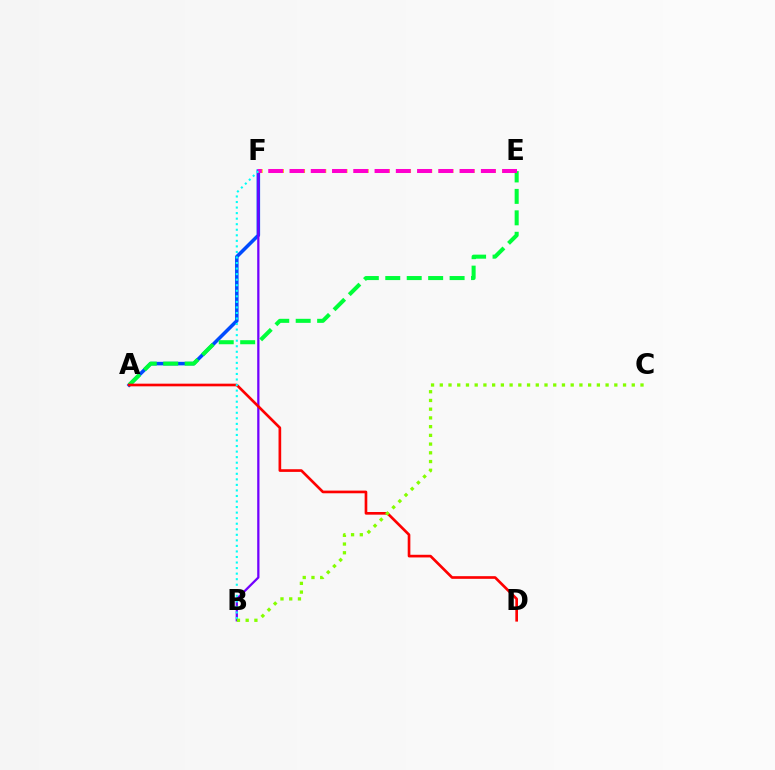{('A', 'F'): [{'color': '#004bff', 'line_style': 'solid', 'thickness': 2.55}], ('E', 'F'): [{'color': '#ffbd00', 'line_style': 'dashed', 'thickness': 2.88}, {'color': '#ff00cf', 'line_style': 'dashed', 'thickness': 2.89}], ('B', 'F'): [{'color': '#7200ff', 'line_style': 'solid', 'thickness': 1.63}, {'color': '#00fff6', 'line_style': 'dotted', 'thickness': 1.51}], ('A', 'E'): [{'color': '#00ff39', 'line_style': 'dashed', 'thickness': 2.91}], ('A', 'D'): [{'color': '#ff0000', 'line_style': 'solid', 'thickness': 1.91}], ('B', 'C'): [{'color': '#84ff00', 'line_style': 'dotted', 'thickness': 2.37}]}